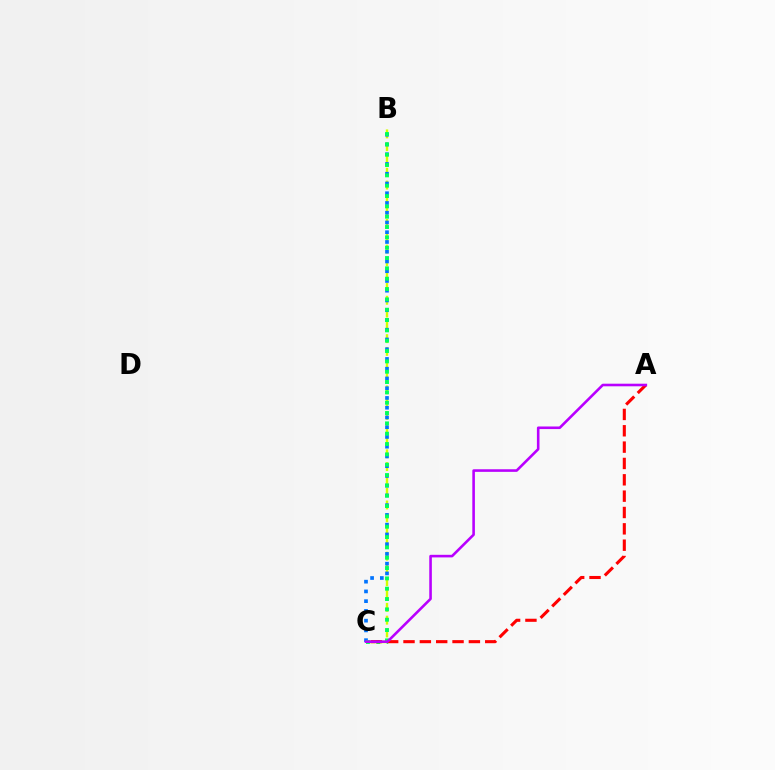{('B', 'C'): [{'color': '#d1ff00', 'line_style': 'dashed', 'thickness': 1.74}, {'color': '#0074ff', 'line_style': 'dotted', 'thickness': 2.65}, {'color': '#00ff5c', 'line_style': 'dotted', 'thickness': 2.81}], ('A', 'C'): [{'color': '#ff0000', 'line_style': 'dashed', 'thickness': 2.22}, {'color': '#b900ff', 'line_style': 'solid', 'thickness': 1.87}]}